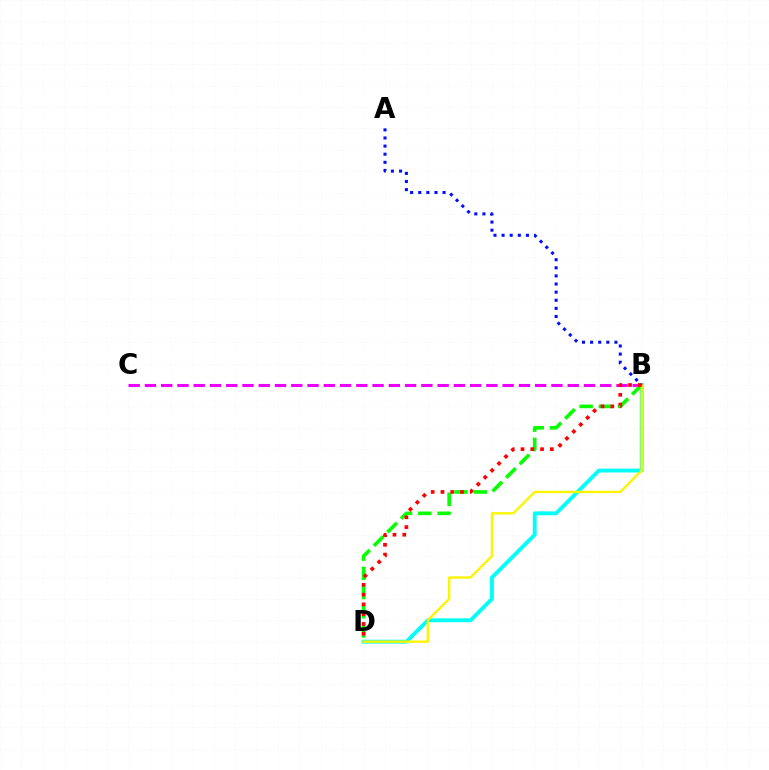{('B', 'D'): [{'color': '#00fff6', 'line_style': 'solid', 'thickness': 2.78}, {'color': '#08ff00', 'line_style': 'dashed', 'thickness': 2.61}, {'color': '#fcf500', 'line_style': 'solid', 'thickness': 1.69}, {'color': '#ff0000', 'line_style': 'dotted', 'thickness': 2.66}], ('B', 'C'): [{'color': '#ee00ff', 'line_style': 'dashed', 'thickness': 2.21}], ('A', 'B'): [{'color': '#0010ff', 'line_style': 'dotted', 'thickness': 2.2}]}